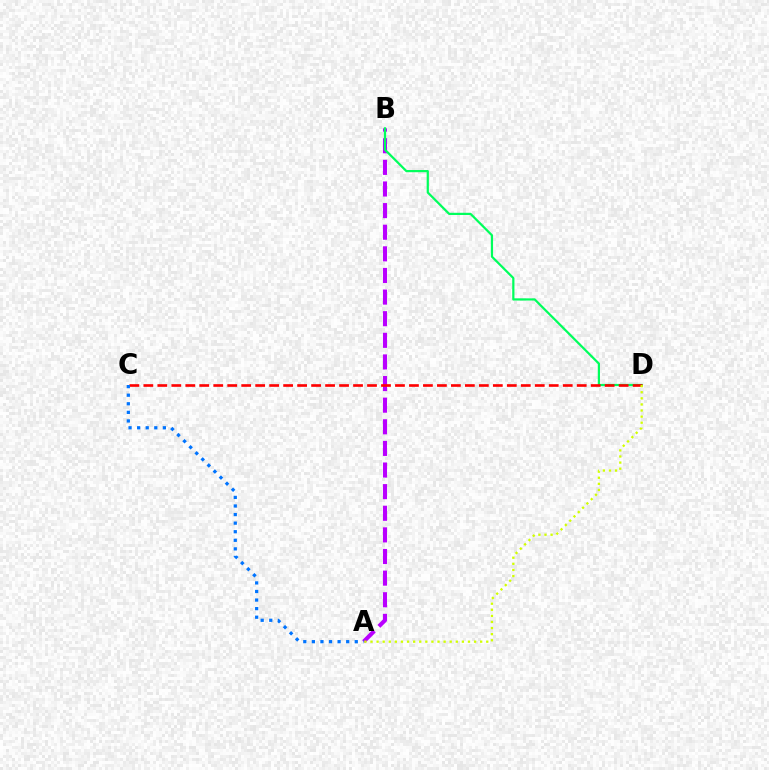{('A', 'B'): [{'color': '#b900ff', 'line_style': 'dashed', 'thickness': 2.94}], ('B', 'D'): [{'color': '#00ff5c', 'line_style': 'solid', 'thickness': 1.6}], ('C', 'D'): [{'color': '#ff0000', 'line_style': 'dashed', 'thickness': 1.9}], ('A', 'C'): [{'color': '#0074ff', 'line_style': 'dotted', 'thickness': 2.33}], ('A', 'D'): [{'color': '#d1ff00', 'line_style': 'dotted', 'thickness': 1.66}]}